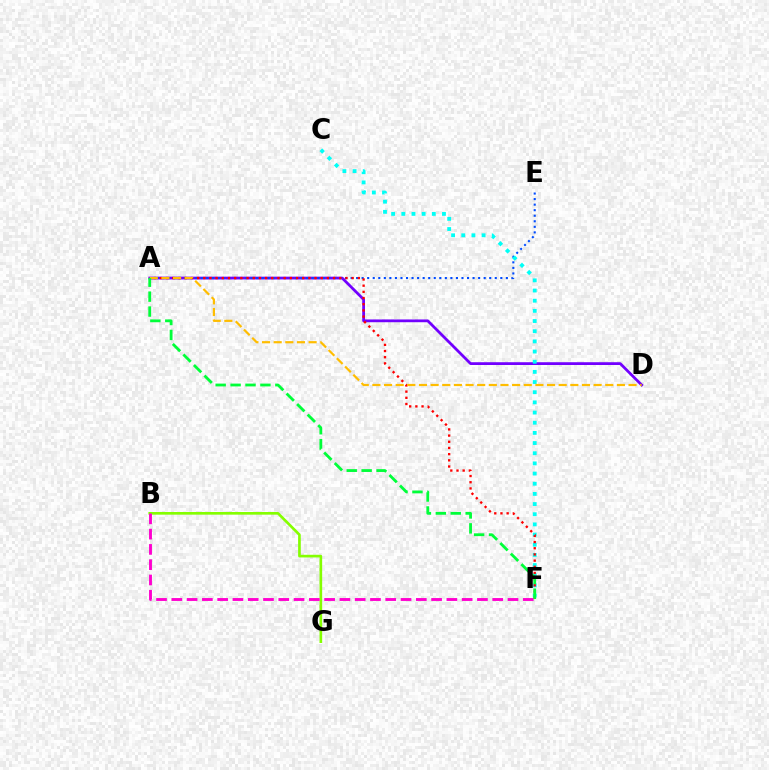{('B', 'G'): [{'color': '#84ff00', 'line_style': 'solid', 'thickness': 1.91}], ('A', 'D'): [{'color': '#7200ff', 'line_style': 'solid', 'thickness': 2.0}, {'color': '#ffbd00', 'line_style': 'dashed', 'thickness': 1.58}], ('A', 'E'): [{'color': '#004bff', 'line_style': 'dotted', 'thickness': 1.51}], ('B', 'F'): [{'color': '#ff00cf', 'line_style': 'dashed', 'thickness': 2.08}], ('C', 'F'): [{'color': '#00fff6', 'line_style': 'dotted', 'thickness': 2.76}], ('A', 'F'): [{'color': '#ff0000', 'line_style': 'dotted', 'thickness': 1.68}, {'color': '#00ff39', 'line_style': 'dashed', 'thickness': 2.03}]}